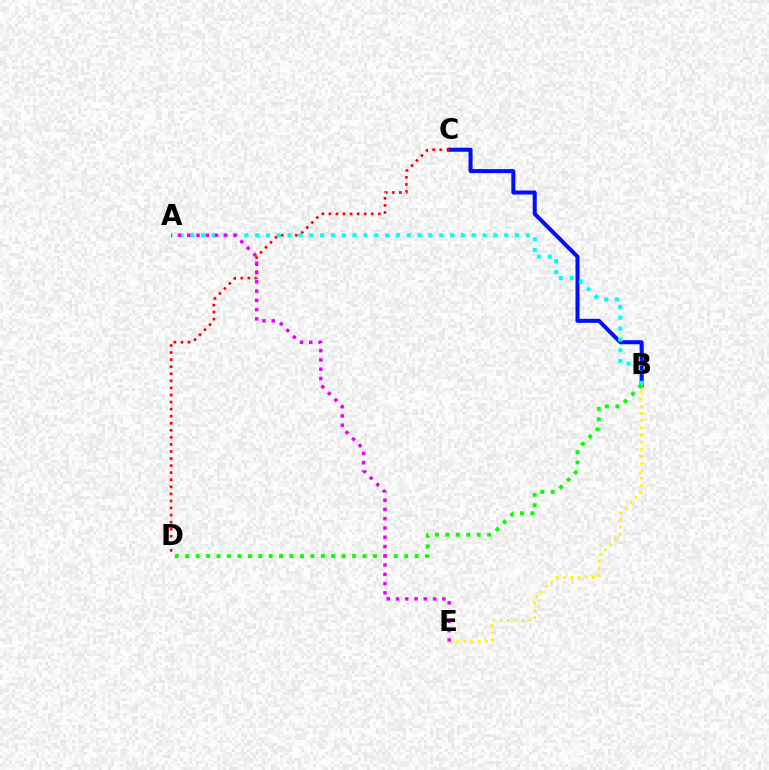{('B', 'C'): [{'color': '#0010ff', 'line_style': 'solid', 'thickness': 2.9}], ('B', 'E'): [{'color': '#fcf500', 'line_style': 'dotted', 'thickness': 1.96}], ('C', 'D'): [{'color': '#ff0000', 'line_style': 'dotted', 'thickness': 1.92}], ('A', 'B'): [{'color': '#00fff6', 'line_style': 'dotted', 'thickness': 2.94}], ('B', 'D'): [{'color': '#08ff00', 'line_style': 'dotted', 'thickness': 2.83}], ('A', 'E'): [{'color': '#ee00ff', 'line_style': 'dotted', 'thickness': 2.52}]}